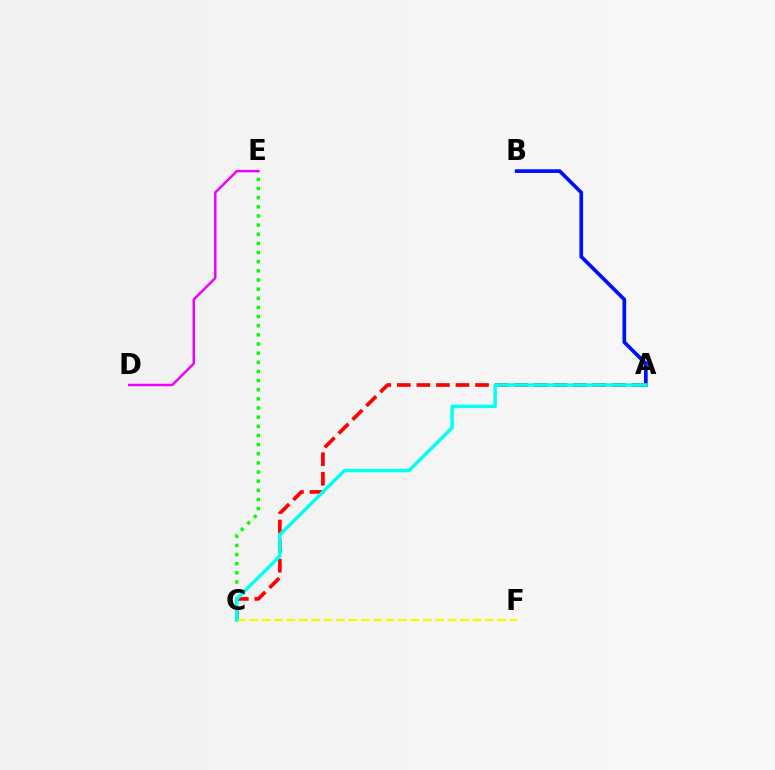{('C', 'E'): [{'color': '#08ff00', 'line_style': 'dotted', 'thickness': 2.48}], ('A', 'B'): [{'color': '#0010ff', 'line_style': 'solid', 'thickness': 2.65}], ('D', 'E'): [{'color': '#ee00ff', 'line_style': 'solid', 'thickness': 1.77}], ('A', 'C'): [{'color': '#ff0000', 'line_style': 'dashed', 'thickness': 2.66}, {'color': '#00fff6', 'line_style': 'solid', 'thickness': 2.49}], ('C', 'F'): [{'color': '#fcf500', 'line_style': 'dashed', 'thickness': 1.68}]}